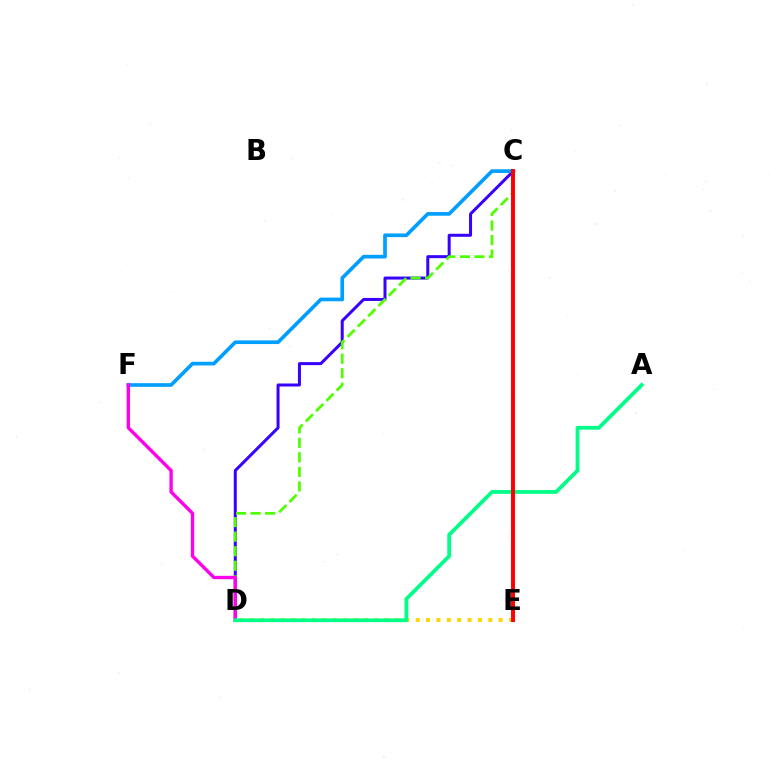{('D', 'E'): [{'color': '#ffd500', 'line_style': 'dotted', 'thickness': 2.82}], ('C', 'D'): [{'color': '#3700ff', 'line_style': 'solid', 'thickness': 2.16}, {'color': '#4fff00', 'line_style': 'dashed', 'thickness': 1.98}], ('C', 'F'): [{'color': '#009eff', 'line_style': 'solid', 'thickness': 2.63}], ('D', 'F'): [{'color': '#ff00ed', 'line_style': 'solid', 'thickness': 2.42}], ('A', 'D'): [{'color': '#00ff86', 'line_style': 'solid', 'thickness': 2.71}], ('C', 'E'): [{'color': '#ff0000', 'line_style': 'solid', 'thickness': 2.84}]}